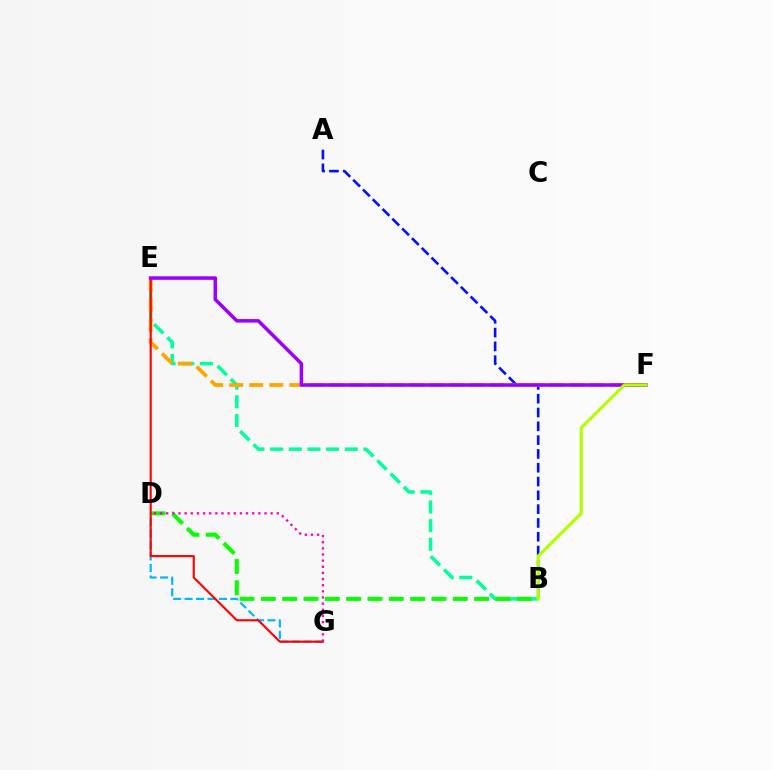{('B', 'E'): [{'color': '#00ff9d', 'line_style': 'dashed', 'thickness': 2.53}], ('A', 'B'): [{'color': '#0010ff', 'line_style': 'dashed', 'thickness': 1.88}], ('E', 'F'): [{'color': '#ffa500', 'line_style': 'dashed', 'thickness': 2.72}, {'color': '#9b00ff', 'line_style': 'solid', 'thickness': 2.54}], ('D', 'G'): [{'color': '#00b5ff', 'line_style': 'dashed', 'thickness': 1.56}, {'color': '#ff00bd', 'line_style': 'dotted', 'thickness': 1.67}], ('B', 'D'): [{'color': '#08ff00', 'line_style': 'dashed', 'thickness': 2.9}], ('E', 'G'): [{'color': '#ff0000', 'line_style': 'solid', 'thickness': 1.53}], ('B', 'F'): [{'color': '#b3ff00', 'line_style': 'solid', 'thickness': 2.26}]}